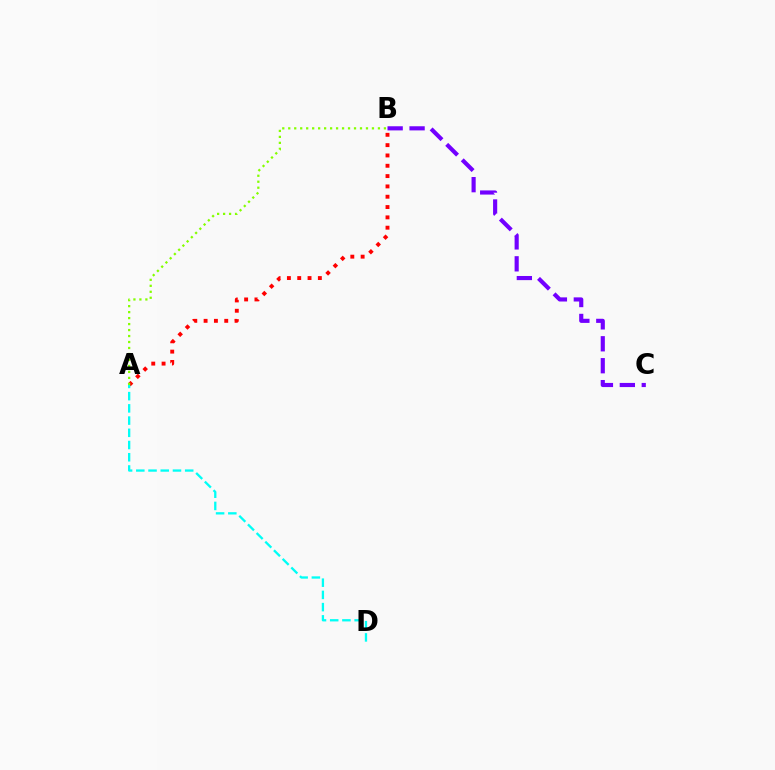{('A', 'B'): [{'color': '#ff0000', 'line_style': 'dotted', 'thickness': 2.8}, {'color': '#84ff00', 'line_style': 'dotted', 'thickness': 1.62}], ('A', 'D'): [{'color': '#00fff6', 'line_style': 'dashed', 'thickness': 1.66}], ('B', 'C'): [{'color': '#7200ff', 'line_style': 'dashed', 'thickness': 2.98}]}